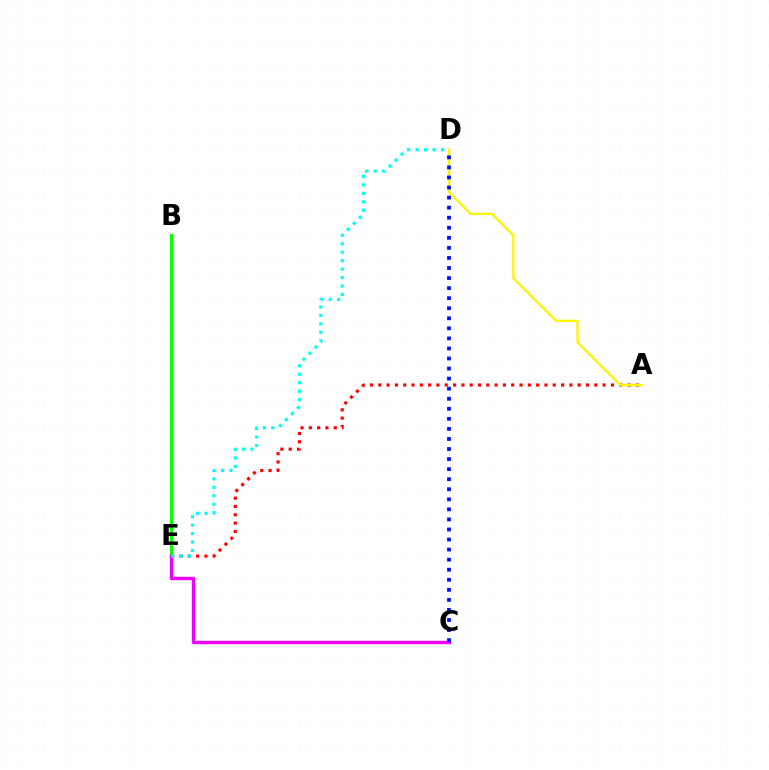{('B', 'E'): [{'color': '#08ff00', 'line_style': 'solid', 'thickness': 2.23}], ('A', 'E'): [{'color': '#ff0000', 'line_style': 'dotted', 'thickness': 2.26}], ('C', 'E'): [{'color': '#ee00ff', 'line_style': 'solid', 'thickness': 2.42}], ('A', 'D'): [{'color': '#fcf500', 'line_style': 'solid', 'thickness': 1.66}], ('D', 'E'): [{'color': '#00fff6', 'line_style': 'dotted', 'thickness': 2.3}], ('C', 'D'): [{'color': '#0010ff', 'line_style': 'dotted', 'thickness': 2.73}]}